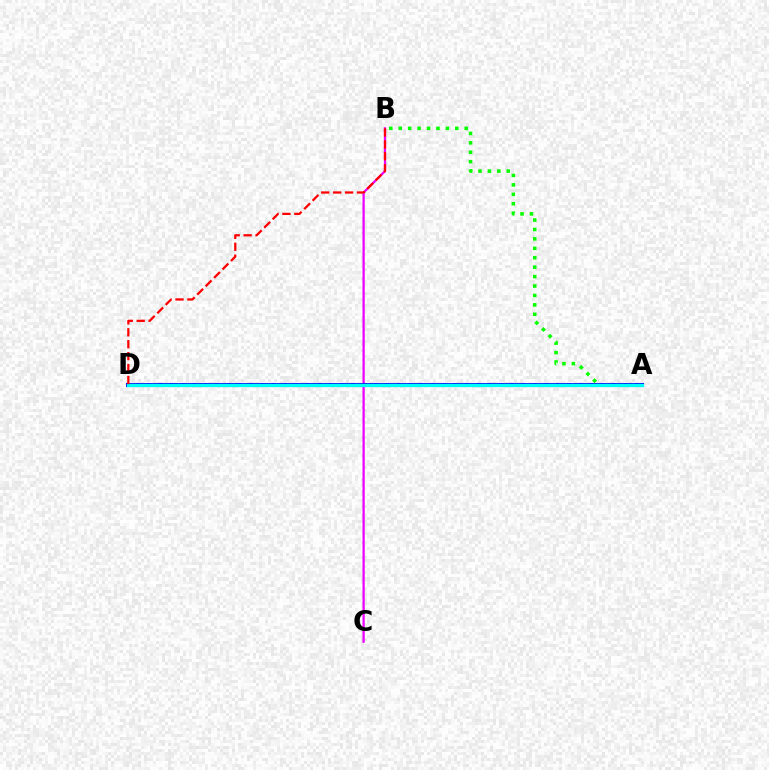{('A', 'B'): [{'color': '#08ff00', 'line_style': 'dotted', 'thickness': 2.56}], ('B', 'C'): [{'color': '#ee00ff', 'line_style': 'solid', 'thickness': 1.62}], ('A', 'D'): [{'color': '#0010ff', 'line_style': 'solid', 'thickness': 2.91}, {'color': '#fcf500', 'line_style': 'dashed', 'thickness': 1.54}, {'color': '#00fff6', 'line_style': 'solid', 'thickness': 2.35}], ('B', 'D'): [{'color': '#ff0000', 'line_style': 'dashed', 'thickness': 1.62}]}